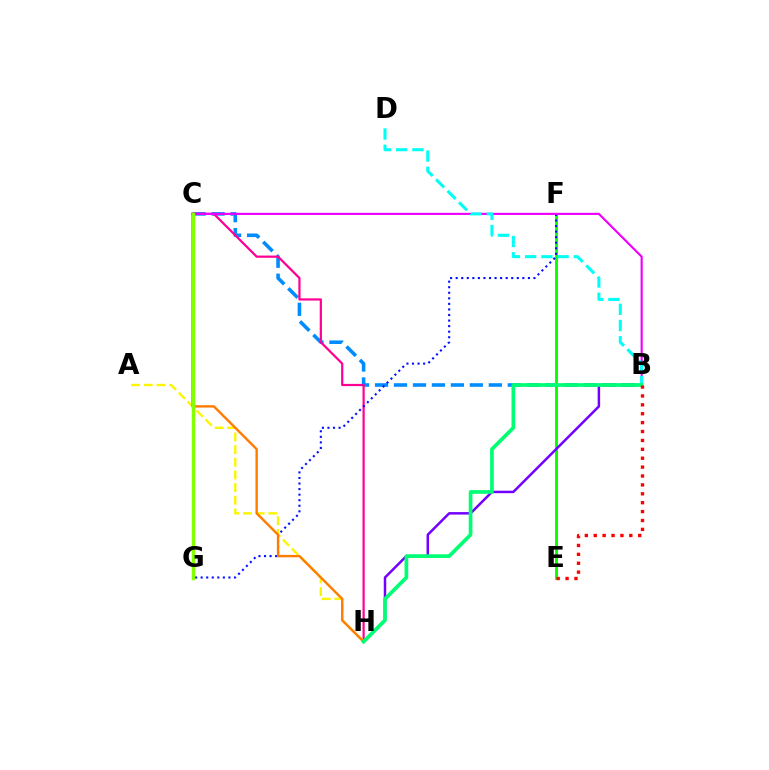{('B', 'C'): [{'color': '#008cff', 'line_style': 'dashed', 'thickness': 2.58}, {'color': '#ee00ff', 'line_style': 'solid', 'thickness': 1.55}], ('C', 'H'): [{'color': '#ff0094', 'line_style': 'solid', 'thickness': 1.6}, {'color': '#ff7c00', 'line_style': 'solid', 'thickness': 1.73}], ('E', 'F'): [{'color': '#08ff00', 'line_style': 'solid', 'thickness': 2.08}], ('F', 'G'): [{'color': '#0010ff', 'line_style': 'dotted', 'thickness': 1.51}], ('B', 'H'): [{'color': '#7200ff', 'line_style': 'solid', 'thickness': 1.79}, {'color': '#00ff74', 'line_style': 'solid', 'thickness': 2.65}], ('A', 'H'): [{'color': '#fcf500', 'line_style': 'dashed', 'thickness': 1.72}], ('B', 'D'): [{'color': '#00fff6', 'line_style': 'dashed', 'thickness': 2.2}], ('B', 'E'): [{'color': '#ff0000', 'line_style': 'dotted', 'thickness': 2.42}], ('C', 'G'): [{'color': '#84ff00', 'line_style': 'solid', 'thickness': 2.51}]}